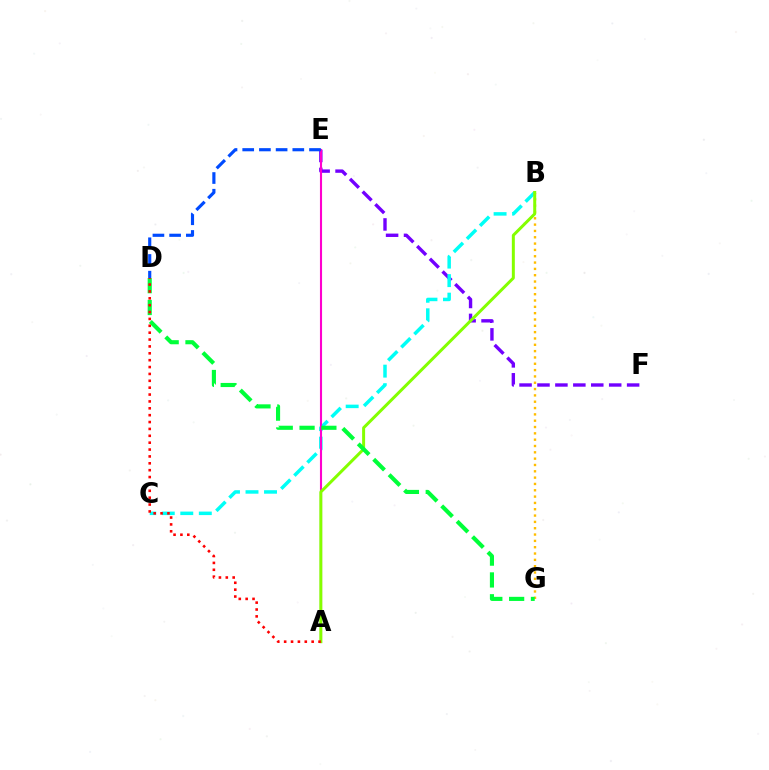{('E', 'F'): [{'color': '#7200ff', 'line_style': 'dashed', 'thickness': 2.44}], ('B', 'G'): [{'color': '#ffbd00', 'line_style': 'dotted', 'thickness': 1.72}], ('B', 'C'): [{'color': '#00fff6', 'line_style': 'dashed', 'thickness': 2.52}], ('A', 'E'): [{'color': '#ff00cf', 'line_style': 'solid', 'thickness': 1.52}], ('D', 'E'): [{'color': '#004bff', 'line_style': 'dashed', 'thickness': 2.27}], ('A', 'B'): [{'color': '#84ff00', 'line_style': 'solid', 'thickness': 2.15}], ('D', 'G'): [{'color': '#00ff39', 'line_style': 'dashed', 'thickness': 2.96}], ('A', 'D'): [{'color': '#ff0000', 'line_style': 'dotted', 'thickness': 1.87}]}